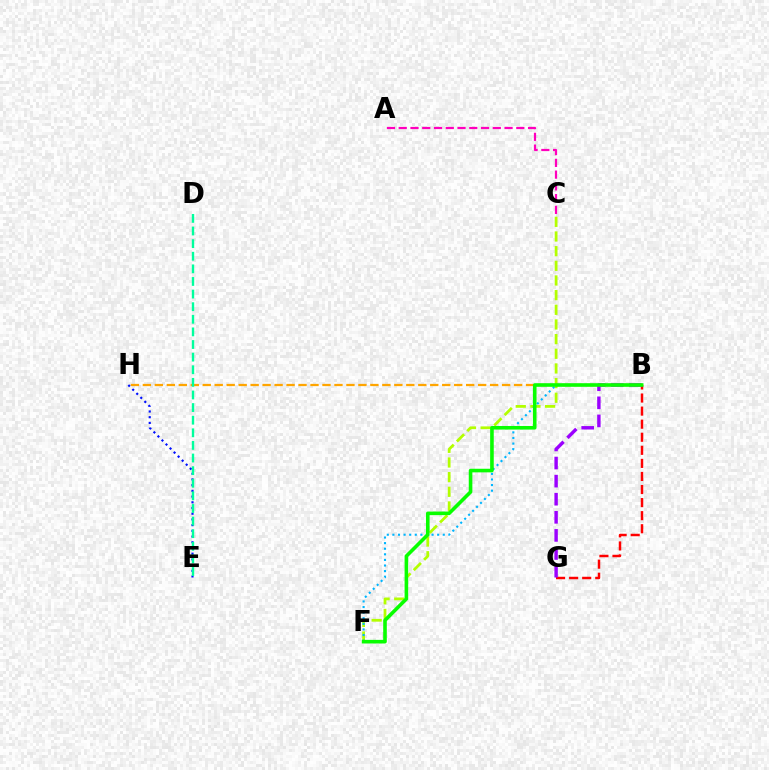{('B', 'H'): [{'color': '#ffa500', 'line_style': 'dashed', 'thickness': 1.63}], ('C', 'F'): [{'color': '#b3ff00', 'line_style': 'dashed', 'thickness': 1.99}], ('A', 'C'): [{'color': '#ff00bd', 'line_style': 'dashed', 'thickness': 1.6}], ('B', 'F'): [{'color': '#00b5ff', 'line_style': 'dotted', 'thickness': 1.52}, {'color': '#08ff00', 'line_style': 'solid', 'thickness': 2.59}], ('E', 'H'): [{'color': '#0010ff', 'line_style': 'dotted', 'thickness': 1.55}], ('B', 'G'): [{'color': '#ff0000', 'line_style': 'dashed', 'thickness': 1.78}, {'color': '#9b00ff', 'line_style': 'dashed', 'thickness': 2.46}], ('D', 'E'): [{'color': '#00ff9d', 'line_style': 'dashed', 'thickness': 1.71}]}